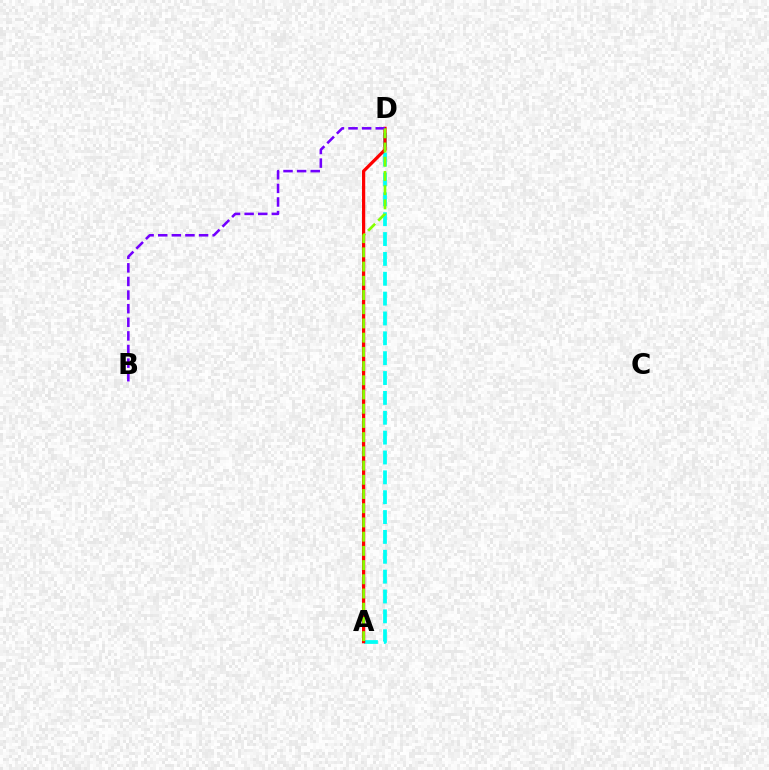{('A', 'D'): [{'color': '#00fff6', 'line_style': 'dashed', 'thickness': 2.7}, {'color': '#ff0000', 'line_style': 'solid', 'thickness': 2.32}, {'color': '#84ff00', 'line_style': 'dashed', 'thickness': 1.93}], ('B', 'D'): [{'color': '#7200ff', 'line_style': 'dashed', 'thickness': 1.85}]}